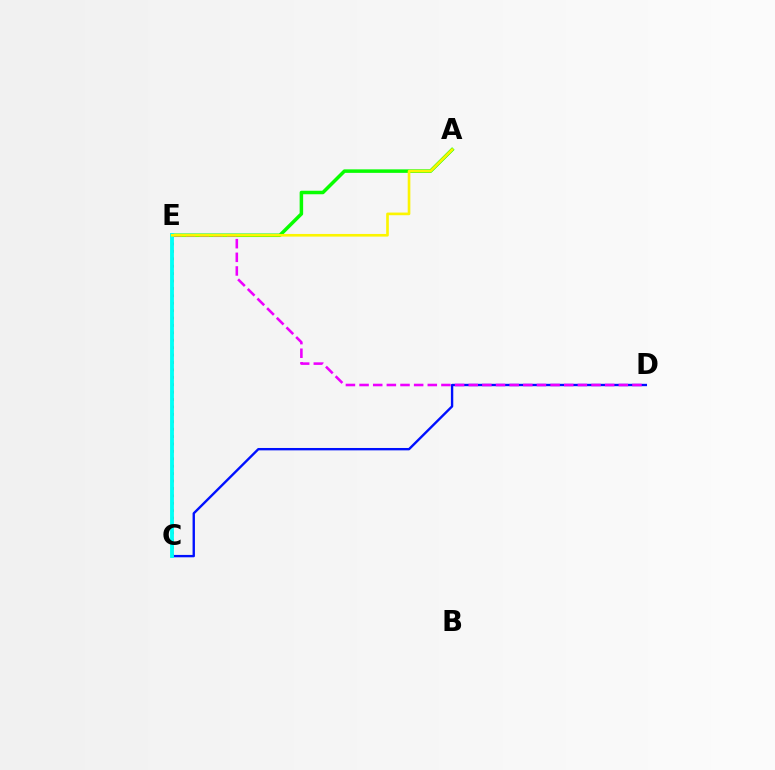{('C', 'D'): [{'color': '#0010ff', 'line_style': 'solid', 'thickness': 1.71}], ('A', 'E'): [{'color': '#08ff00', 'line_style': 'solid', 'thickness': 2.52}, {'color': '#fcf500', 'line_style': 'solid', 'thickness': 1.91}], ('C', 'E'): [{'color': '#ff0000', 'line_style': 'dotted', 'thickness': 2.01}, {'color': '#00fff6', 'line_style': 'solid', 'thickness': 2.77}], ('D', 'E'): [{'color': '#ee00ff', 'line_style': 'dashed', 'thickness': 1.85}]}